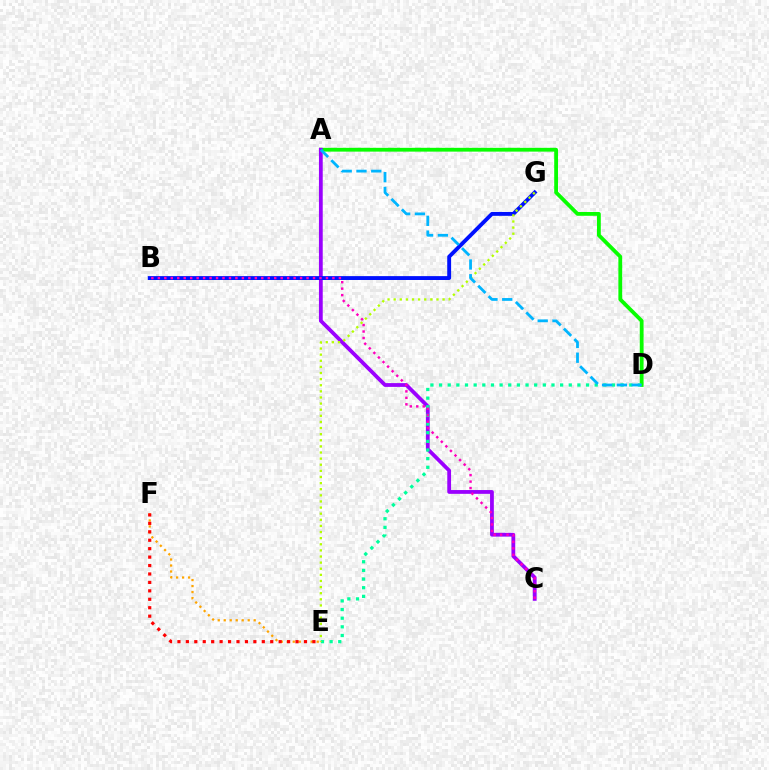{('E', 'F'): [{'color': '#ffa500', 'line_style': 'dotted', 'thickness': 1.63}, {'color': '#ff0000', 'line_style': 'dotted', 'thickness': 2.29}], ('A', 'D'): [{'color': '#08ff00', 'line_style': 'solid', 'thickness': 2.73}, {'color': '#00b5ff', 'line_style': 'dashed', 'thickness': 2.01}], ('A', 'C'): [{'color': '#9b00ff', 'line_style': 'solid', 'thickness': 2.72}], ('B', 'G'): [{'color': '#0010ff', 'line_style': 'solid', 'thickness': 2.79}], ('D', 'E'): [{'color': '#00ff9d', 'line_style': 'dotted', 'thickness': 2.35}], ('E', 'G'): [{'color': '#b3ff00', 'line_style': 'dotted', 'thickness': 1.66}], ('B', 'C'): [{'color': '#ff00bd', 'line_style': 'dotted', 'thickness': 1.76}]}